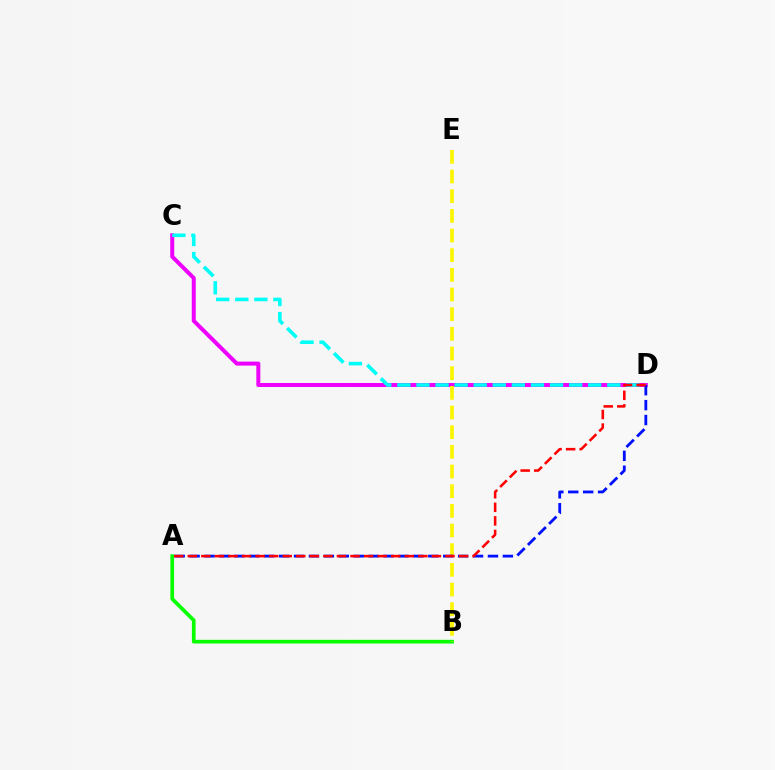{('A', 'B'): [{'color': '#08ff00', 'line_style': 'solid', 'thickness': 2.66}], ('C', 'D'): [{'color': '#ee00ff', 'line_style': 'solid', 'thickness': 2.87}, {'color': '#00fff6', 'line_style': 'dashed', 'thickness': 2.59}], ('B', 'E'): [{'color': '#fcf500', 'line_style': 'dashed', 'thickness': 2.67}], ('A', 'D'): [{'color': '#0010ff', 'line_style': 'dashed', 'thickness': 2.03}, {'color': '#ff0000', 'line_style': 'dashed', 'thickness': 1.84}]}